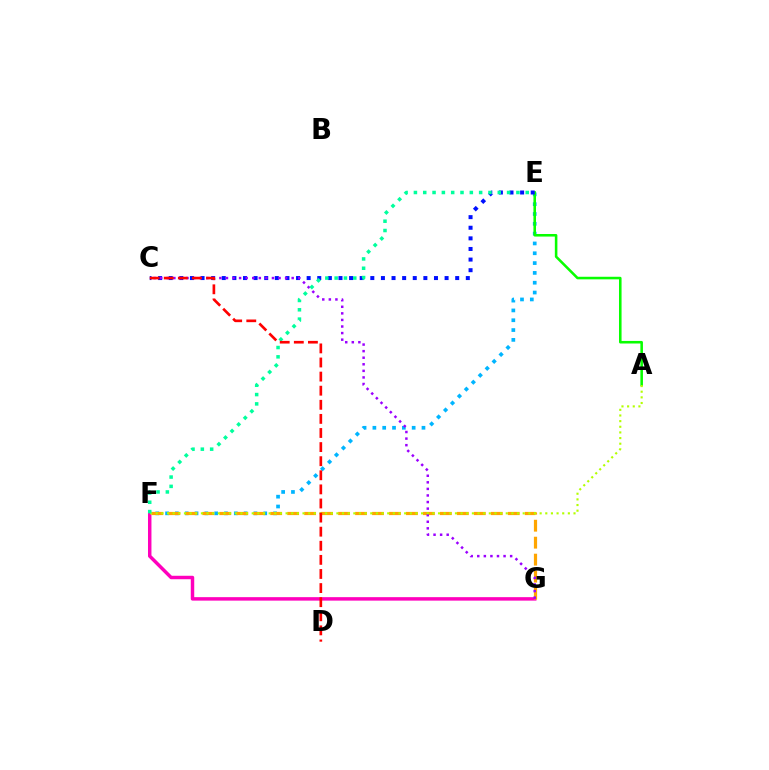{('E', 'F'): [{'color': '#00b5ff', 'line_style': 'dotted', 'thickness': 2.67}, {'color': '#00ff9d', 'line_style': 'dotted', 'thickness': 2.53}], ('A', 'E'): [{'color': '#08ff00', 'line_style': 'solid', 'thickness': 1.84}], ('F', 'G'): [{'color': '#ff00bd', 'line_style': 'solid', 'thickness': 2.49}, {'color': '#ffa500', 'line_style': 'dashed', 'thickness': 2.31}], ('C', 'E'): [{'color': '#0010ff', 'line_style': 'dotted', 'thickness': 2.88}], ('C', 'G'): [{'color': '#9b00ff', 'line_style': 'dotted', 'thickness': 1.79}], ('A', 'F'): [{'color': '#b3ff00', 'line_style': 'dotted', 'thickness': 1.53}], ('C', 'D'): [{'color': '#ff0000', 'line_style': 'dashed', 'thickness': 1.92}]}